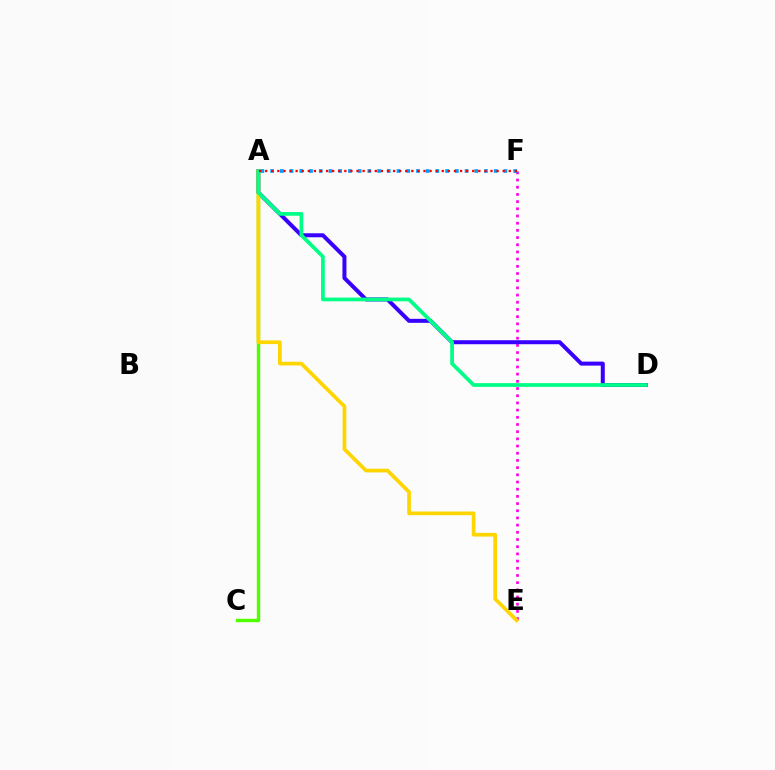{('E', 'F'): [{'color': '#ff00ed', 'line_style': 'dotted', 'thickness': 1.95}], ('A', 'D'): [{'color': '#3700ff', 'line_style': 'solid', 'thickness': 2.88}, {'color': '#00ff86', 'line_style': 'solid', 'thickness': 2.68}], ('A', 'C'): [{'color': '#4fff00', 'line_style': 'solid', 'thickness': 2.44}], ('A', 'F'): [{'color': '#009eff', 'line_style': 'dotted', 'thickness': 2.64}, {'color': '#ff0000', 'line_style': 'dotted', 'thickness': 1.65}], ('A', 'E'): [{'color': '#ffd500', 'line_style': 'solid', 'thickness': 2.66}]}